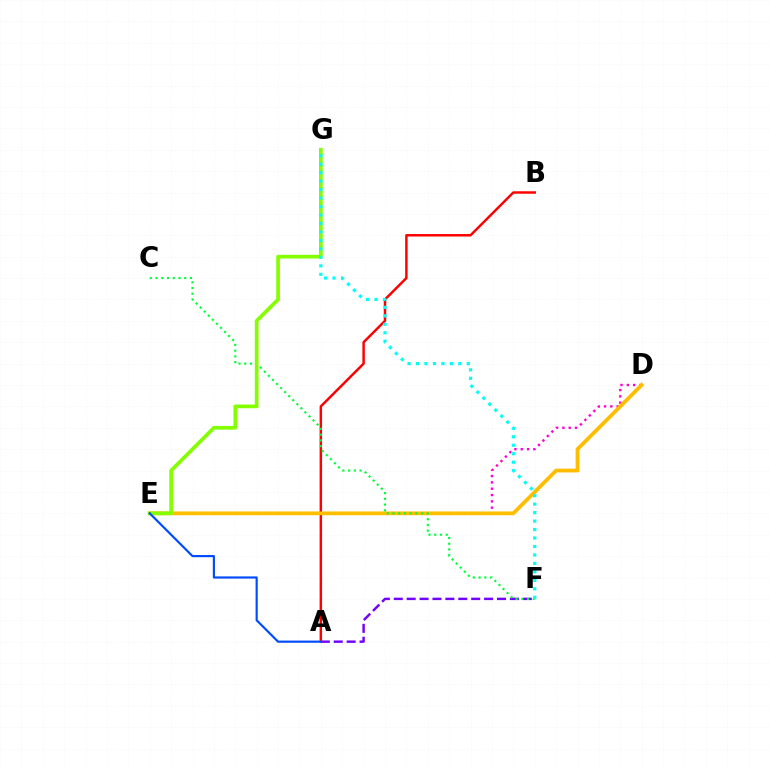{('A', 'F'): [{'color': '#7200ff', 'line_style': 'dashed', 'thickness': 1.75}], ('A', 'B'): [{'color': '#ff0000', 'line_style': 'solid', 'thickness': 1.78}], ('D', 'E'): [{'color': '#ff00cf', 'line_style': 'dotted', 'thickness': 1.72}, {'color': '#ffbd00', 'line_style': 'solid', 'thickness': 2.73}], ('C', 'F'): [{'color': '#00ff39', 'line_style': 'dotted', 'thickness': 1.56}], ('E', 'G'): [{'color': '#84ff00', 'line_style': 'solid', 'thickness': 2.66}], ('A', 'E'): [{'color': '#004bff', 'line_style': 'solid', 'thickness': 1.56}], ('F', 'G'): [{'color': '#00fff6', 'line_style': 'dotted', 'thickness': 2.3}]}